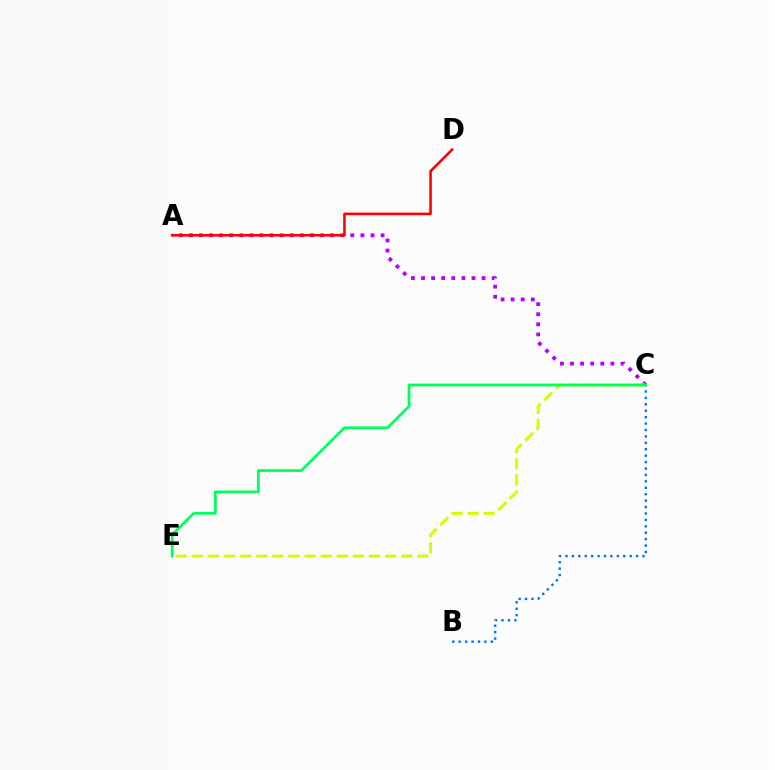{('A', 'C'): [{'color': '#b900ff', 'line_style': 'dotted', 'thickness': 2.74}], ('A', 'D'): [{'color': '#ff0000', 'line_style': 'solid', 'thickness': 1.86}], ('C', 'E'): [{'color': '#d1ff00', 'line_style': 'dashed', 'thickness': 2.19}, {'color': '#00ff5c', 'line_style': 'solid', 'thickness': 2.0}], ('B', 'C'): [{'color': '#0074ff', 'line_style': 'dotted', 'thickness': 1.74}]}